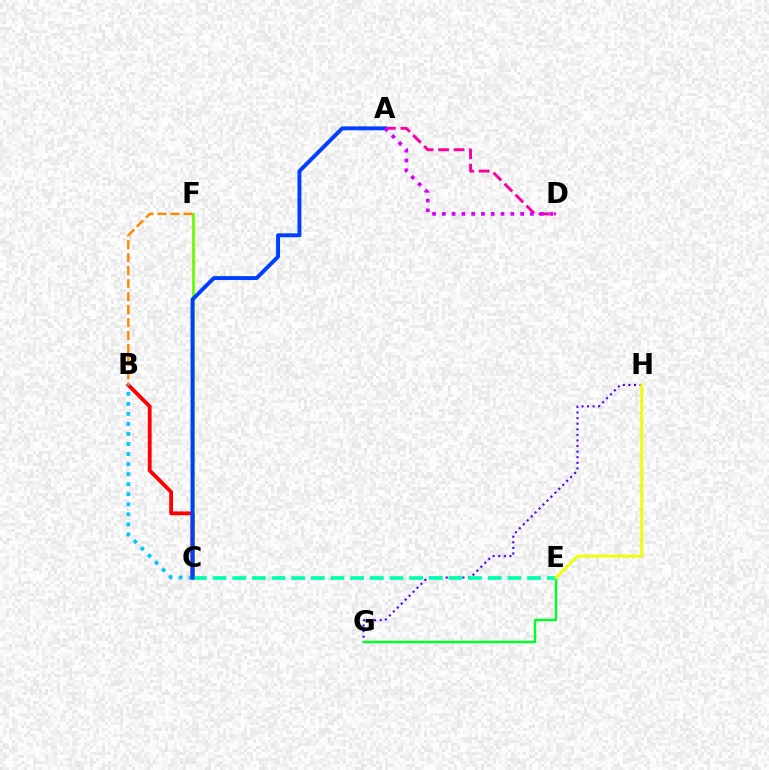{('G', 'H'): [{'color': '#4f00ff', 'line_style': 'dotted', 'thickness': 1.52}], ('E', 'G'): [{'color': '#00ff27', 'line_style': 'solid', 'thickness': 1.76}], ('C', 'F'): [{'color': '#66ff00', 'line_style': 'solid', 'thickness': 2.02}], ('A', 'D'): [{'color': '#ff00a0', 'line_style': 'dashed', 'thickness': 2.11}, {'color': '#d600ff', 'line_style': 'dotted', 'thickness': 2.66}], ('B', 'C'): [{'color': '#ff0000', 'line_style': 'solid', 'thickness': 2.74}, {'color': '#00c7ff', 'line_style': 'dotted', 'thickness': 2.73}], ('C', 'E'): [{'color': '#00ffaf', 'line_style': 'dashed', 'thickness': 2.67}], ('A', 'C'): [{'color': '#003fff', 'line_style': 'solid', 'thickness': 2.82}], ('B', 'F'): [{'color': '#ff8800', 'line_style': 'dashed', 'thickness': 1.76}], ('E', 'H'): [{'color': '#eeff00', 'line_style': 'solid', 'thickness': 2.07}]}